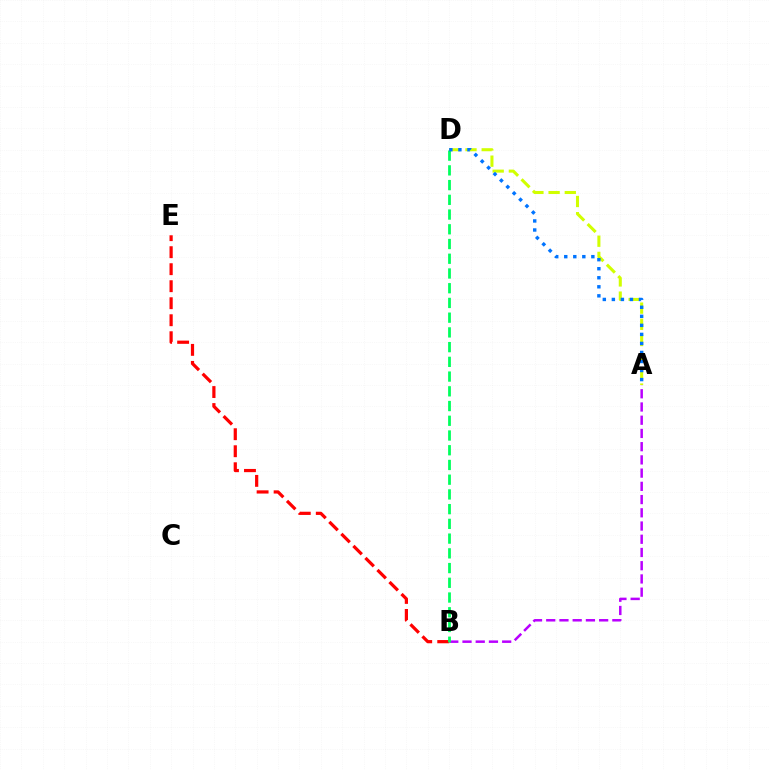{('B', 'E'): [{'color': '#ff0000', 'line_style': 'dashed', 'thickness': 2.31}], ('A', 'D'): [{'color': '#d1ff00', 'line_style': 'dashed', 'thickness': 2.2}, {'color': '#0074ff', 'line_style': 'dotted', 'thickness': 2.46}], ('A', 'B'): [{'color': '#b900ff', 'line_style': 'dashed', 'thickness': 1.8}], ('B', 'D'): [{'color': '#00ff5c', 'line_style': 'dashed', 'thickness': 2.0}]}